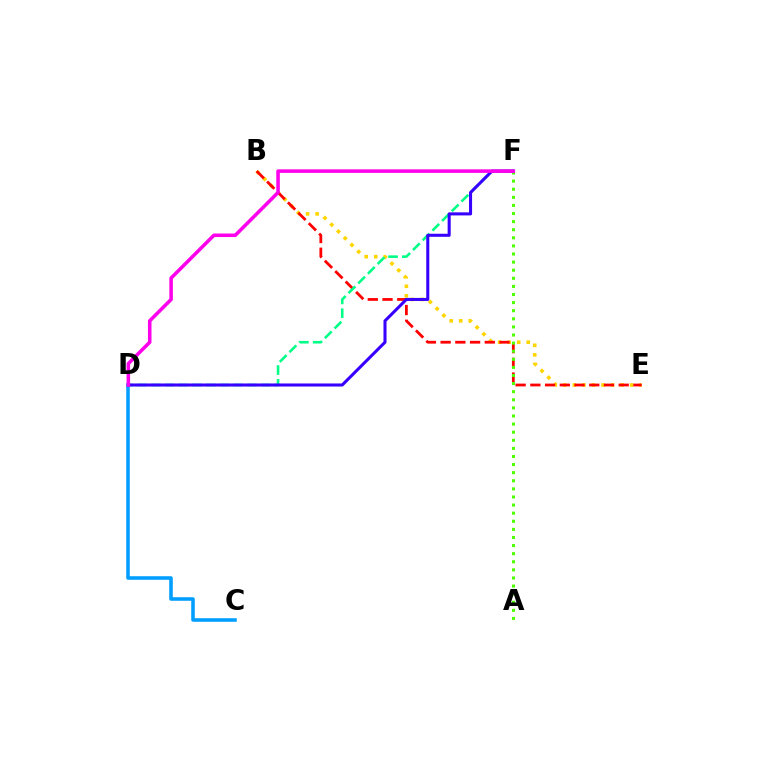{('B', 'E'): [{'color': '#ffd500', 'line_style': 'dotted', 'thickness': 2.59}, {'color': '#ff0000', 'line_style': 'dashed', 'thickness': 2.0}], ('C', 'D'): [{'color': '#009eff', 'line_style': 'solid', 'thickness': 2.55}], ('D', 'F'): [{'color': '#00ff86', 'line_style': 'dashed', 'thickness': 1.86}, {'color': '#3700ff', 'line_style': 'solid', 'thickness': 2.2}, {'color': '#ff00ed', 'line_style': 'solid', 'thickness': 2.55}], ('A', 'F'): [{'color': '#4fff00', 'line_style': 'dotted', 'thickness': 2.2}]}